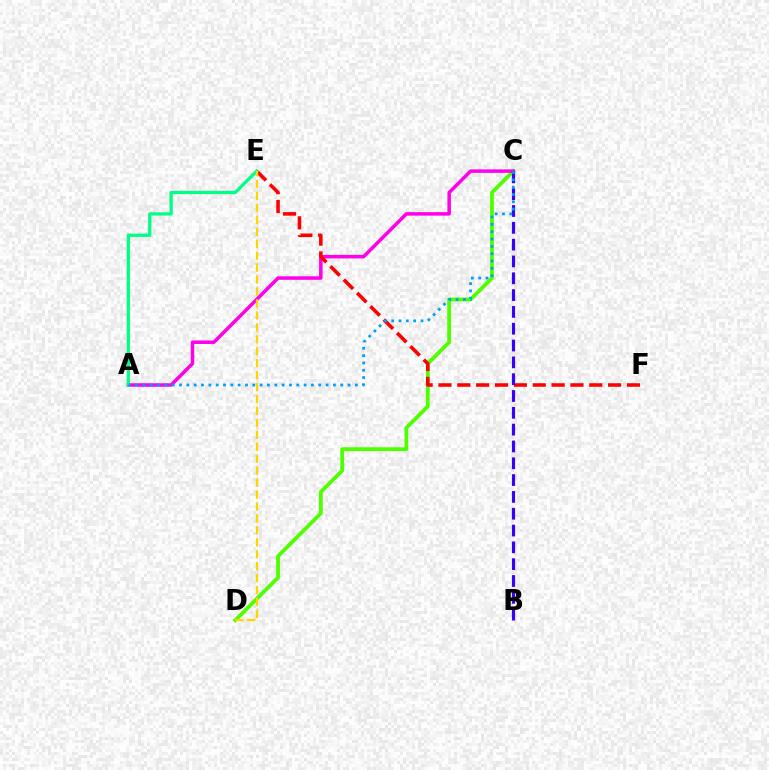{('C', 'D'): [{'color': '#4fff00', 'line_style': 'solid', 'thickness': 2.75}], ('A', 'C'): [{'color': '#ff00ed', 'line_style': 'solid', 'thickness': 2.53}, {'color': '#009eff', 'line_style': 'dotted', 'thickness': 1.99}], ('E', 'F'): [{'color': '#ff0000', 'line_style': 'dashed', 'thickness': 2.56}], ('B', 'C'): [{'color': '#3700ff', 'line_style': 'dashed', 'thickness': 2.28}], ('A', 'E'): [{'color': '#00ff86', 'line_style': 'solid', 'thickness': 2.36}], ('D', 'E'): [{'color': '#ffd500', 'line_style': 'dashed', 'thickness': 1.62}]}